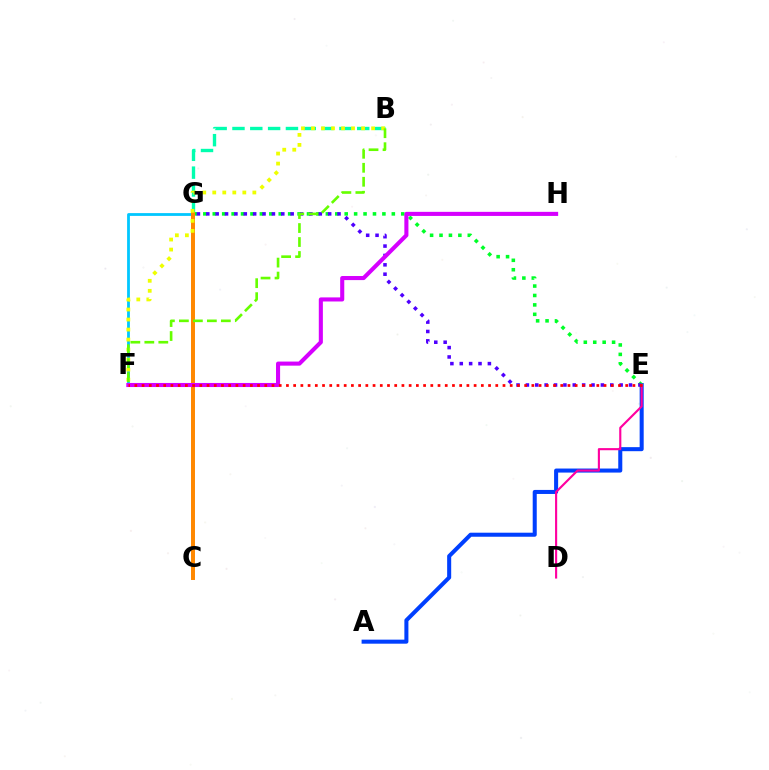{('B', 'G'): [{'color': '#00ffaf', 'line_style': 'dashed', 'thickness': 2.42}], ('F', 'G'): [{'color': '#00c7ff', 'line_style': 'solid', 'thickness': 2.01}], ('A', 'E'): [{'color': '#003fff', 'line_style': 'solid', 'thickness': 2.91}], ('E', 'G'): [{'color': '#00ff27', 'line_style': 'dotted', 'thickness': 2.56}, {'color': '#4f00ff', 'line_style': 'dotted', 'thickness': 2.55}], ('D', 'E'): [{'color': '#ff00a0', 'line_style': 'solid', 'thickness': 1.53}], ('C', 'G'): [{'color': '#ff8800', 'line_style': 'solid', 'thickness': 2.86}], ('F', 'H'): [{'color': '#d600ff', 'line_style': 'solid', 'thickness': 2.94}], ('B', 'F'): [{'color': '#eeff00', 'line_style': 'dotted', 'thickness': 2.72}, {'color': '#66ff00', 'line_style': 'dashed', 'thickness': 1.9}], ('E', 'F'): [{'color': '#ff0000', 'line_style': 'dotted', 'thickness': 1.96}]}